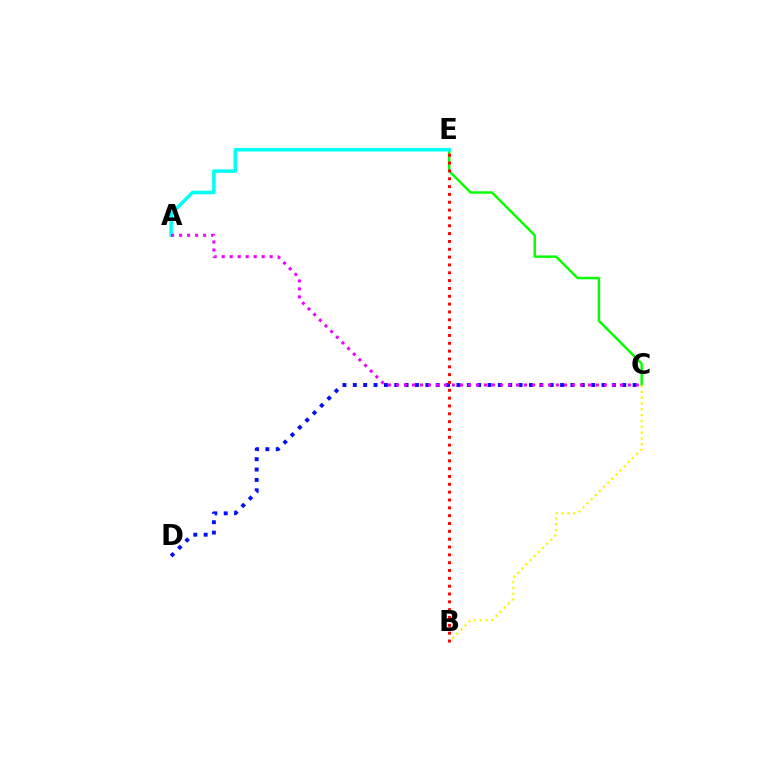{('C', 'E'): [{'color': '#08ff00', 'line_style': 'solid', 'thickness': 1.78}], ('A', 'E'): [{'color': '#00fff6', 'line_style': 'solid', 'thickness': 2.54}], ('B', 'C'): [{'color': '#fcf500', 'line_style': 'dotted', 'thickness': 1.58}], ('C', 'D'): [{'color': '#0010ff', 'line_style': 'dotted', 'thickness': 2.82}], ('A', 'C'): [{'color': '#ee00ff', 'line_style': 'dotted', 'thickness': 2.17}], ('B', 'E'): [{'color': '#ff0000', 'line_style': 'dotted', 'thickness': 2.13}]}